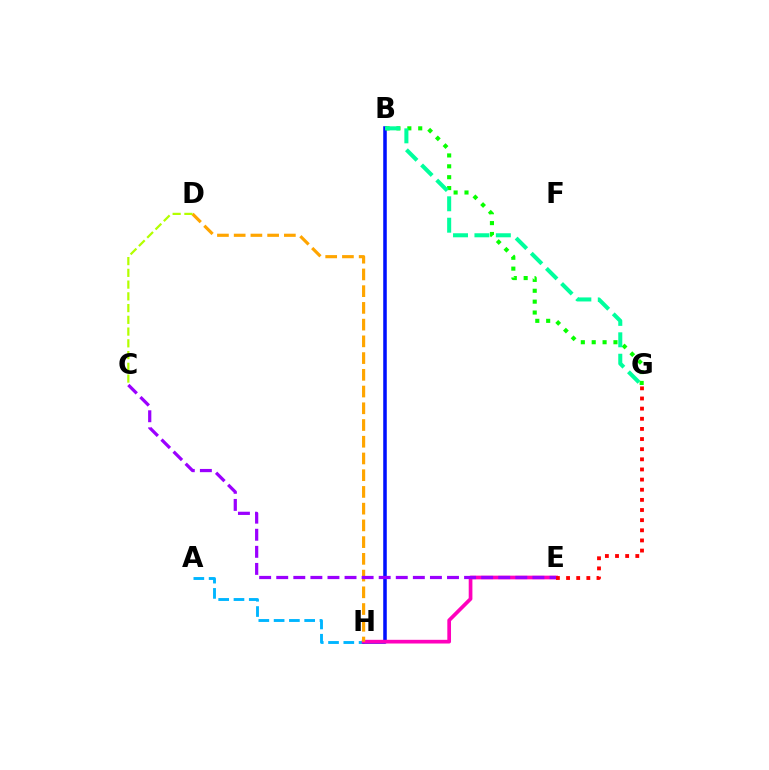{('A', 'H'): [{'color': '#00b5ff', 'line_style': 'dashed', 'thickness': 2.08}], ('B', 'H'): [{'color': '#0010ff', 'line_style': 'solid', 'thickness': 2.55}], ('E', 'H'): [{'color': '#ff00bd', 'line_style': 'solid', 'thickness': 2.66}], ('D', 'H'): [{'color': '#ffa500', 'line_style': 'dashed', 'thickness': 2.27}], ('C', 'D'): [{'color': '#b3ff00', 'line_style': 'dashed', 'thickness': 1.6}], ('B', 'G'): [{'color': '#08ff00', 'line_style': 'dotted', 'thickness': 2.96}, {'color': '#00ff9d', 'line_style': 'dashed', 'thickness': 2.91}], ('E', 'G'): [{'color': '#ff0000', 'line_style': 'dotted', 'thickness': 2.75}], ('C', 'E'): [{'color': '#9b00ff', 'line_style': 'dashed', 'thickness': 2.32}]}